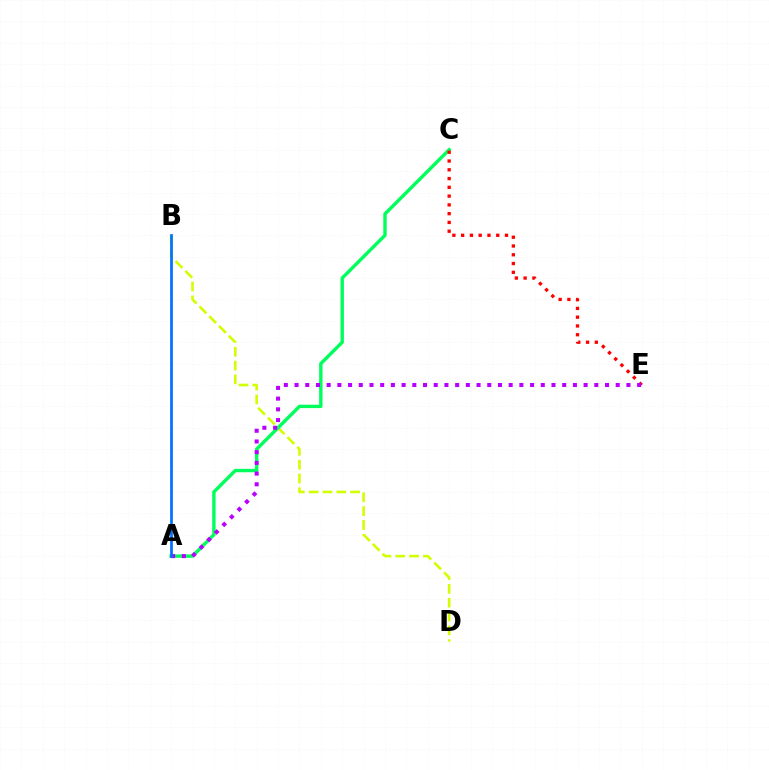{('B', 'D'): [{'color': '#d1ff00', 'line_style': 'dashed', 'thickness': 1.88}], ('A', 'C'): [{'color': '#00ff5c', 'line_style': 'solid', 'thickness': 2.45}], ('C', 'E'): [{'color': '#ff0000', 'line_style': 'dotted', 'thickness': 2.38}], ('A', 'E'): [{'color': '#b900ff', 'line_style': 'dotted', 'thickness': 2.91}], ('A', 'B'): [{'color': '#0074ff', 'line_style': 'solid', 'thickness': 1.97}]}